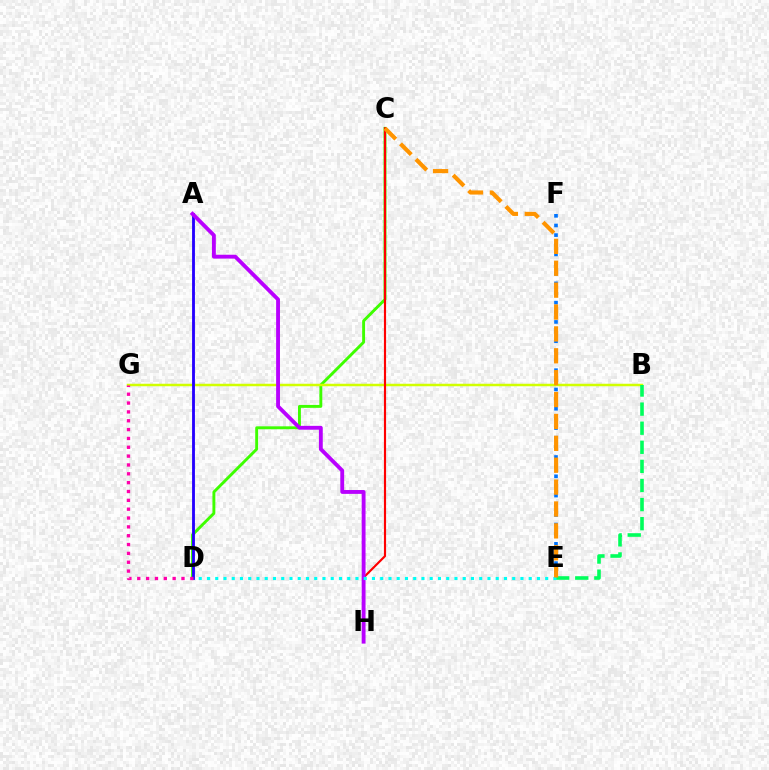{('C', 'D'): [{'color': '#3dff00', 'line_style': 'solid', 'thickness': 2.09}], ('B', 'G'): [{'color': '#d1ff00', 'line_style': 'solid', 'thickness': 1.79}], ('A', 'D'): [{'color': '#2500ff', 'line_style': 'solid', 'thickness': 2.05}], ('E', 'F'): [{'color': '#0074ff', 'line_style': 'dotted', 'thickness': 2.62}], ('C', 'H'): [{'color': '#ff0000', 'line_style': 'solid', 'thickness': 1.55}], ('A', 'H'): [{'color': '#b900ff', 'line_style': 'solid', 'thickness': 2.77}], ('D', 'G'): [{'color': '#ff00ac', 'line_style': 'dotted', 'thickness': 2.4}], ('B', 'E'): [{'color': '#00ff5c', 'line_style': 'dashed', 'thickness': 2.59}], ('D', 'E'): [{'color': '#00fff6', 'line_style': 'dotted', 'thickness': 2.24}], ('C', 'E'): [{'color': '#ff9400', 'line_style': 'dashed', 'thickness': 2.97}]}